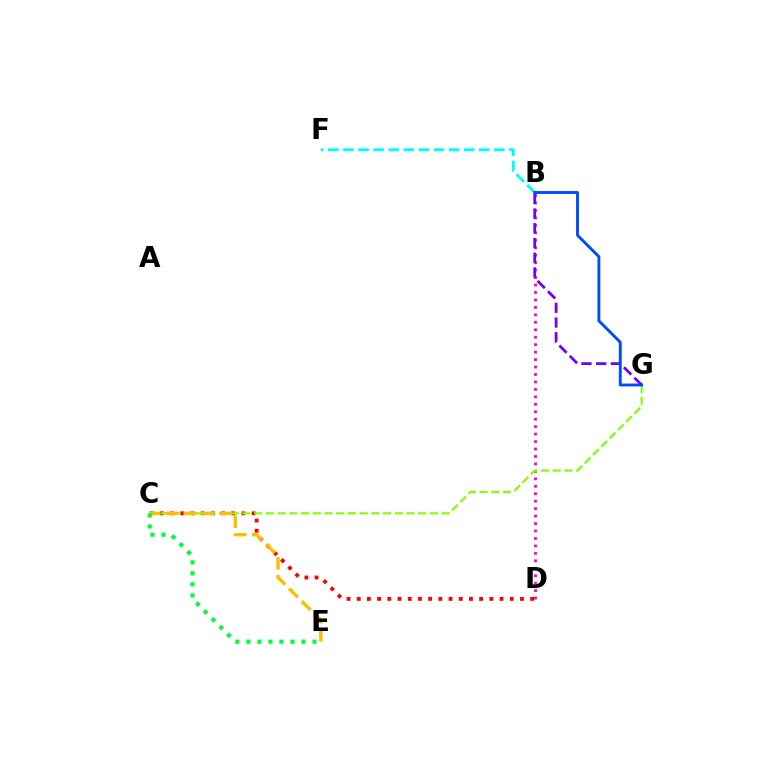{('B', 'D'): [{'color': '#ff00cf', 'line_style': 'dotted', 'thickness': 2.03}], ('B', 'F'): [{'color': '#00fff6', 'line_style': 'dashed', 'thickness': 2.05}], ('C', 'D'): [{'color': '#ff0000', 'line_style': 'dotted', 'thickness': 2.77}], ('C', 'G'): [{'color': '#84ff00', 'line_style': 'dashed', 'thickness': 1.59}], ('B', 'G'): [{'color': '#7200ff', 'line_style': 'dashed', 'thickness': 2.0}, {'color': '#004bff', 'line_style': 'solid', 'thickness': 2.08}], ('C', 'E'): [{'color': '#ffbd00', 'line_style': 'dashed', 'thickness': 2.44}, {'color': '#00ff39', 'line_style': 'dotted', 'thickness': 2.99}]}